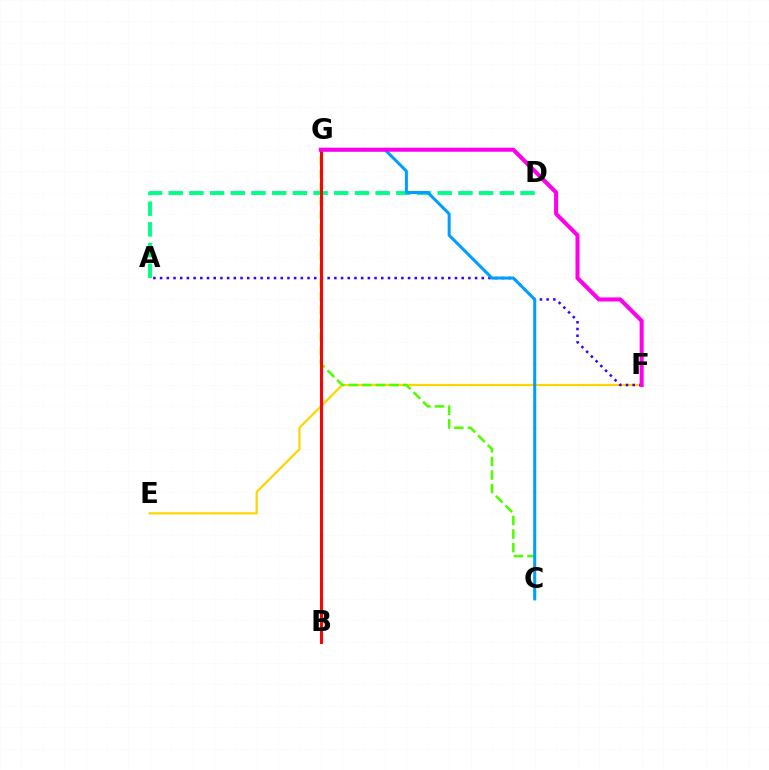{('E', 'F'): [{'color': '#ffd500', 'line_style': 'solid', 'thickness': 1.6}], ('A', 'F'): [{'color': '#3700ff', 'line_style': 'dotted', 'thickness': 1.82}], ('A', 'D'): [{'color': '#00ff86', 'line_style': 'dashed', 'thickness': 2.81}], ('C', 'G'): [{'color': '#4fff00', 'line_style': 'dashed', 'thickness': 1.84}, {'color': '#009eff', 'line_style': 'solid', 'thickness': 2.18}], ('B', 'G'): [{'color': '#ff0000', 'line_style': 'solid', 'thickness': 2.14}], ('F', 'G'): [{'color': '#ff00ed', 'line_style': 'solid', 'thickness': 2.92}]}